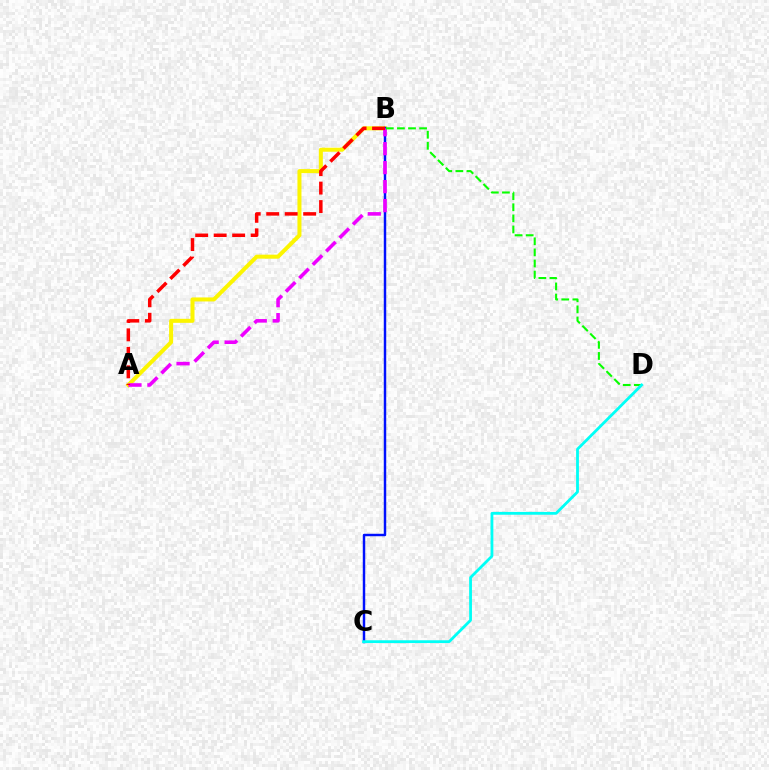{('A', 'B'): [{'color': '#fcf500', 'line_style': 'solid', 'thickness': 2.89}, {'color': '#ee00ff', 'line_style': 'dashed', 'thickness': 2.58}, {'color': '#ff0000', 'line_style': 'dashed', 'thickness': 2.51}], ('B', 'C'): [{'color': '#0010ff', 'line_style': 'solid', 'thickness': 1.77}], ('B', 'D'): [{'color': '#08ff00', 'line_style': 'dashed', 'thickness': 1.51}], ('C', 'D'): [{'color': '#00fff6', 'line_style': 'solid', 'thickness': 2.01}]}